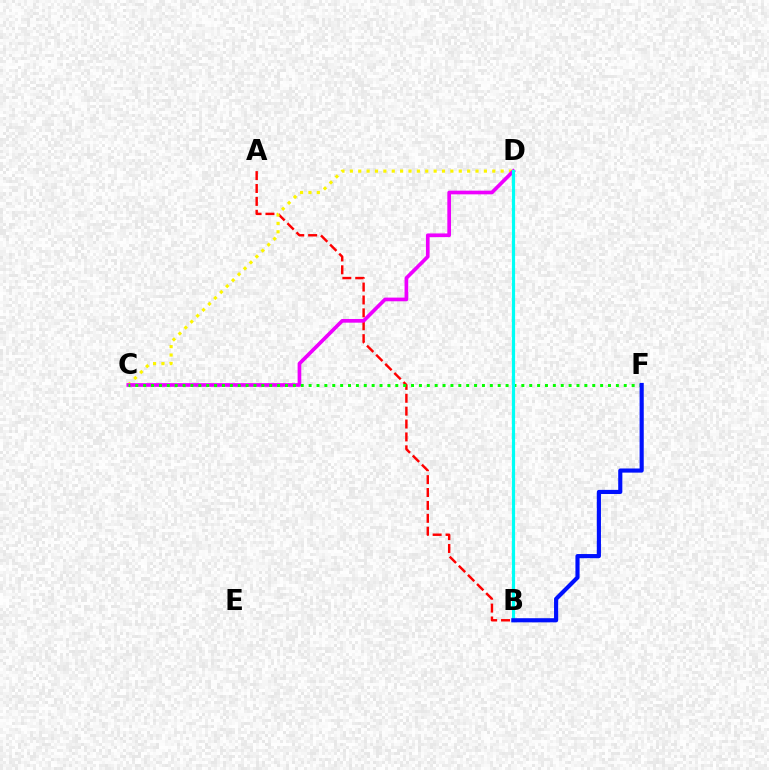{('A', 'B'): [{'color': '#ff0000', 'line_style': 'dashed', 'thickness': 1.75}], ('C', 'D'): [{'color': '#fcf500', 'line_style': 'dotted', 'thickness': 2.28}, {'color': '#ee00ff', 'line_style': 'solid', 'thickness': 2.65}], ('C', 'F'): [{'color': '#08ff00', 'line_style': 'dotted', 'thickness': 2.14}], ('B', 'D'): [{'color': '#00fff6', 'line_style': 'solid', 'thickness': 2.3}], ('B', 'F'): [{'color': '#0010ff', 'line_style': 'solid', 'thickness': 2.98}]}